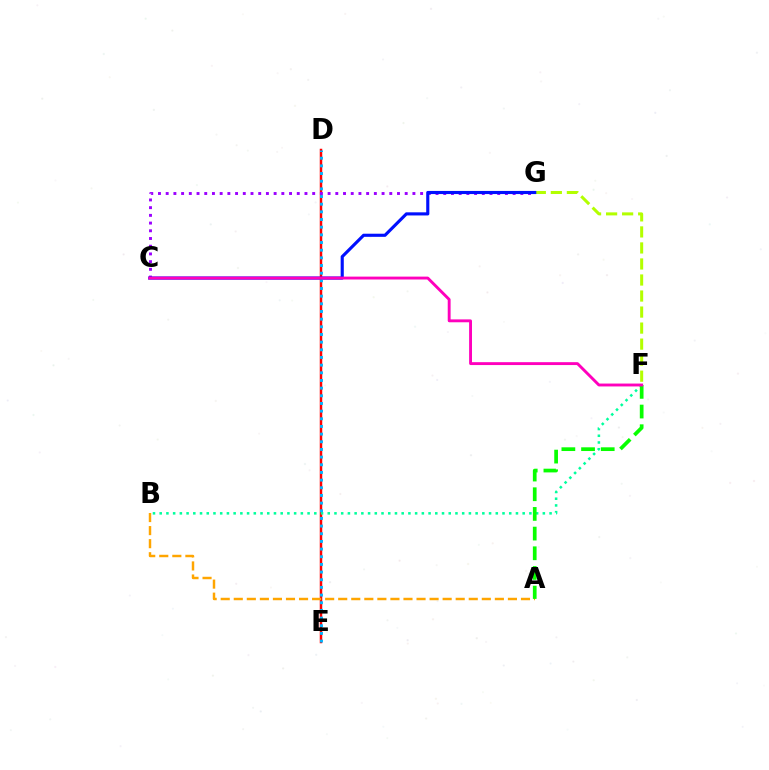{('D', 'E'): [{'color': '#ff0000', 'line_style': 'solid', 'thickness': 1.8}, {'color': '#00b5ff', 'line_style': 'dotted', 'thickness': 2.08}], ('C', 'G'): [{'color': '#9b00ff', 'line_style': 'dotted', 'thickness': 2.09}, {'color': '#0010ff', 'line_style': 'solid', 'thickness': 2.25}], ('F', 'G'): [{'color': '#b3ff00', 'line_style': 'dashed', 'thickness': 2.18}], ('B', 'F'): [{'color': '#00ff9d', 'line_style': 'dotted', 'thickness': 1.83}], ('A', 'B'): [{'color': '#ffa500', 'line_style': 'dashed', 'thickness': 1.77}], ('A', 'F'): [{'color': '#08ff00', 'line_style': 'dashed', 'thickness': 2.67}], ('C', 'F'): [{'color': '#ff00bd', 'line_style': 'solid', 'thickness': 2.08}]}